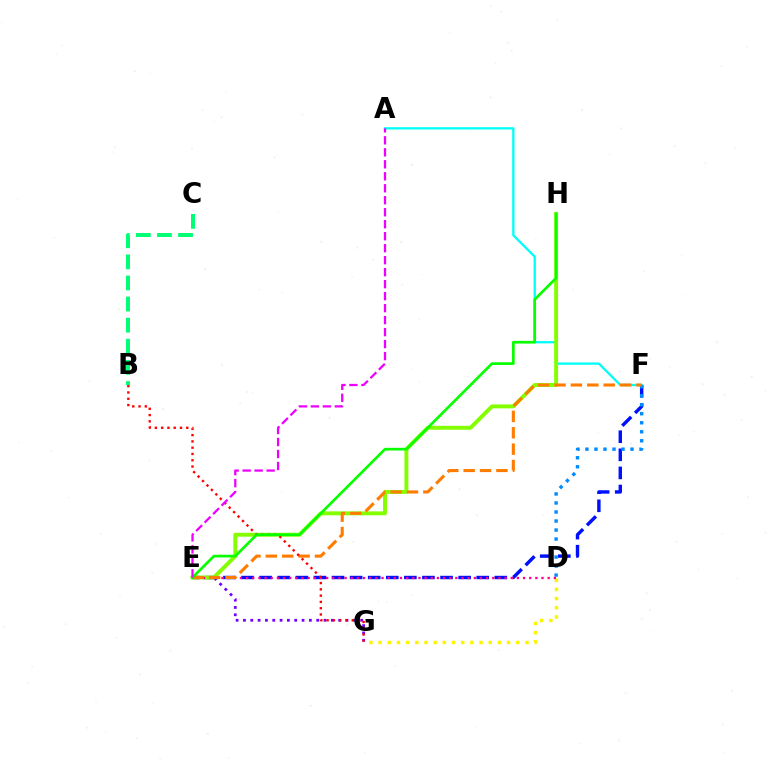{('A', 'F'): [{'color': '#00fff6', 'line_style': 'solid', 'thickness': 1.66}], ('E', 'G'): [{'color': '#7200ff', 'line_style': 'dotted', 'thickness': 1.99}], ('D', 'G'): [{'color': '#fcf500', 'line_style': 'dotted', 'thickness': 2.49}], ('E', 'F'): [{'color': '#0010ff', 'line_style': 'dashed', 'thickness': 2.46}, {'color': '#ff7c00', 'line_style': 'dashed', 'thickness': 2.23}], ('D', 'F'): [{'color': '#008cff', 'line_style': 'dotted', 'thickness': 2.45}], ('B', 'C'): [{'color': '#00ff74', 'line_style': 'dashed', 'thickness': 2.87}], ('E', 'H'): [{'color': '#84ff00', 'line_style': 'solid', 'thickness': 2.83}, {'color': '#08ff00', 'line_style': 'solid', 'thickness': 1.94}], ('D', 'E'): [{'color': '#ff0094', 'line_style': 'dotted', 'thickness': 1.67}], ('B', 'G'): [{'color': '#ff0000', 'line_style': 'dotted', 'thickness': 1.71}], ('A', 'E'): [{'color': '#ee00ff', 'line_style': 'dashed', 'thickness': 1.63}]}